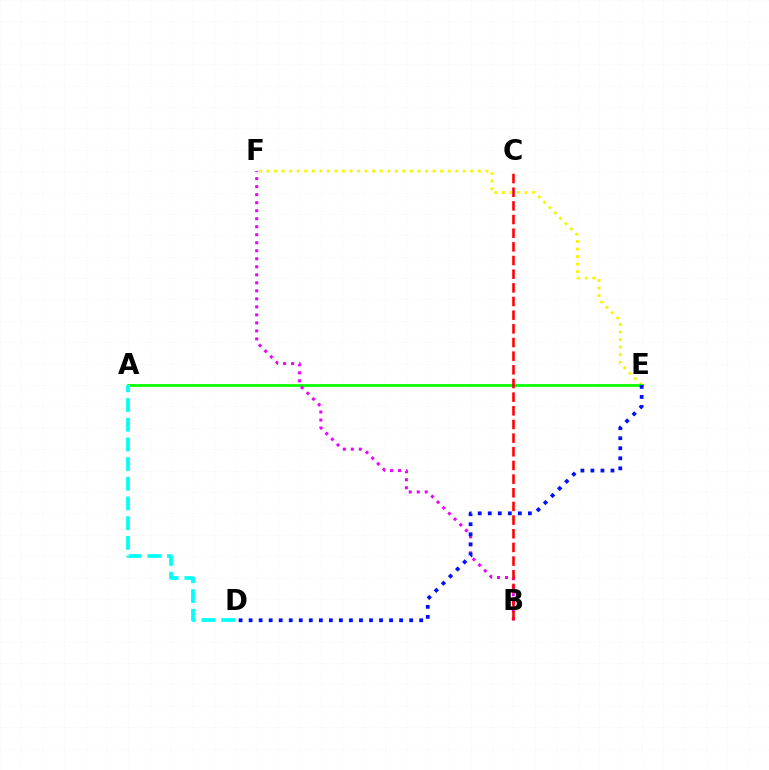{('E', 'F'): [{'color': '#fcf500', 'line_style': 'dotted', 'thickness': 2.05}], ('A', 'E'): [{'color': '#08ff00', 'line_style': 'solid', 'thickness': 1.97}], ('B', 'F'): [{'color': '#ee00ff', 'line_style': 'dotted', 'thickness': 2.18}], ('B', 'C'): [{'color': '#ff0000', 'line_style': 'dashed', 'thickness': 1.86}], ('D', 'E'): [{'color': '#0010ff', 'line_style': 'dotted', 'thickness': 2.73}], ('A', 'D'): [{'color': '#00fff6', 'line_style': 'dashed', 'thickness': 2.68}]}